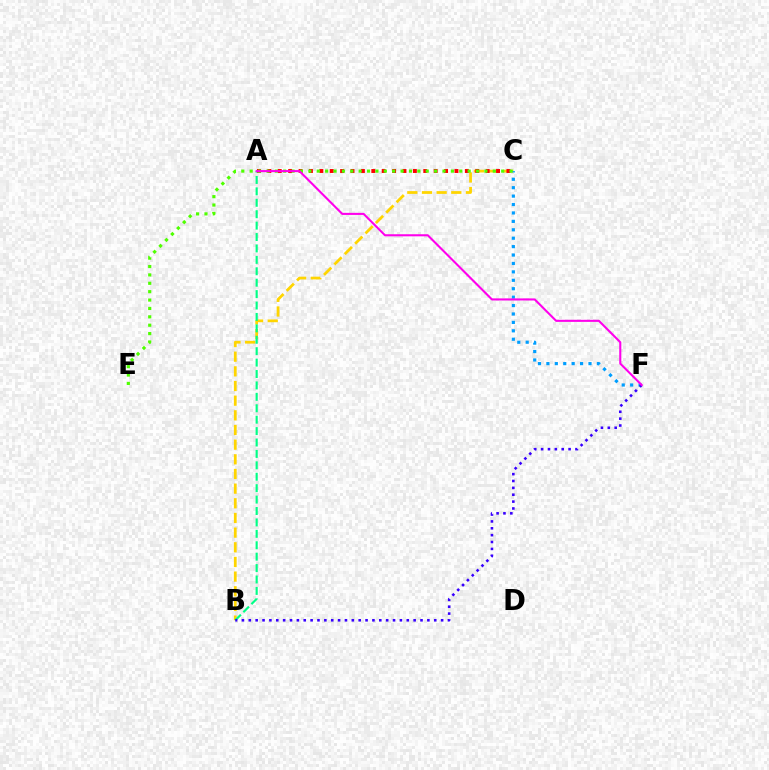{('B', 'C'): [{'color': '#ffd500', 'line_style': 'dashed', 'thickness': 1.99}], ('C', 'F'): [{'color': '#009eff', 'line_style': 'dotted', 'thickness': 2.29}], ('A', 'C'): [{'color': '#ff0000', 'line_style': 'dotted', 'thickness': 2.82}], ('A', 'B'): [{'color': '#00ff86', 'line_style': 'dashed', 'thickness': 1.55}], ('B', 'F'): [{'color': '#3700ff', 'line_style': 'dotted', 'thickness': 1.87}], ('C', 'E'): [{'color': '#4fff00', 'line_style': 'dotted', 'thickness': 2.28}], ('A', 'F'): [{'color': '#ff00ed', 'line_style': 'solid', 'thickness': 1.5}]}